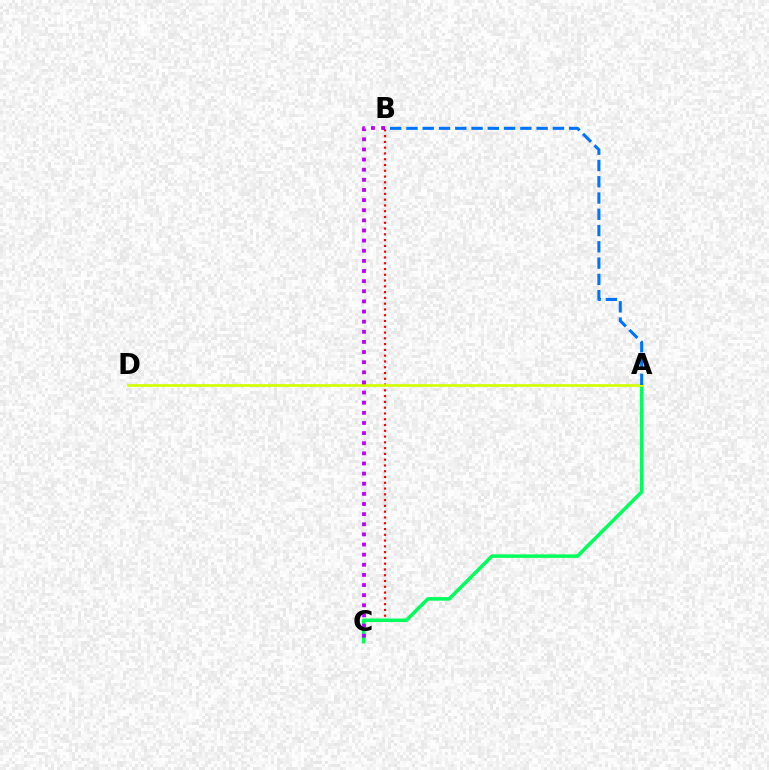{('B', 'C'): [{'color': '#ff0000', 'line_style': 'dotted', 'thickness': 1.57}, {'color': '#b900ff', 'line_style': 'dotted', 'thickness': 2.75}], ('A', 'C'): [{'color': '#00ff5c', 'line_style': 'solid', 'thickness': 2.55}], ('A', 'D'): [{'color': '#d1ff00', 'line_style': 'solid', 'thickness': 1.93}], ('A', 'B'): [{'color': '#0074ff', 'line_style': 'dashed', 'thickness': 2.21}]}